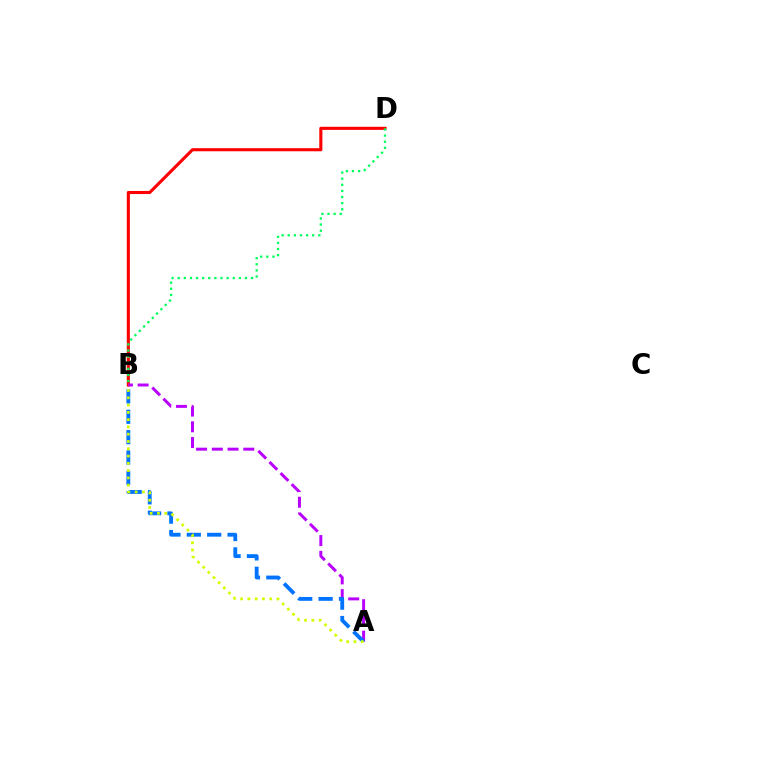{('B', 'D'): [{'color': '#ff0000', 'line_style': 'solid', 'thickness': 2.23}, {'color': '#00ff5c', 'line_style': 'dotted', 'thickness': 1.66}], ('A', 'B'): [{'color': '#b900ff', 'line_style': 'dashed', 'thickness': 2.14}, {'color': '#0074ff', 'line_style': 'dashed', 'thickness': 2.77}, {'color': '#d1ff00', 'line_style': 'dotted', 'thickness': 1.98}]}